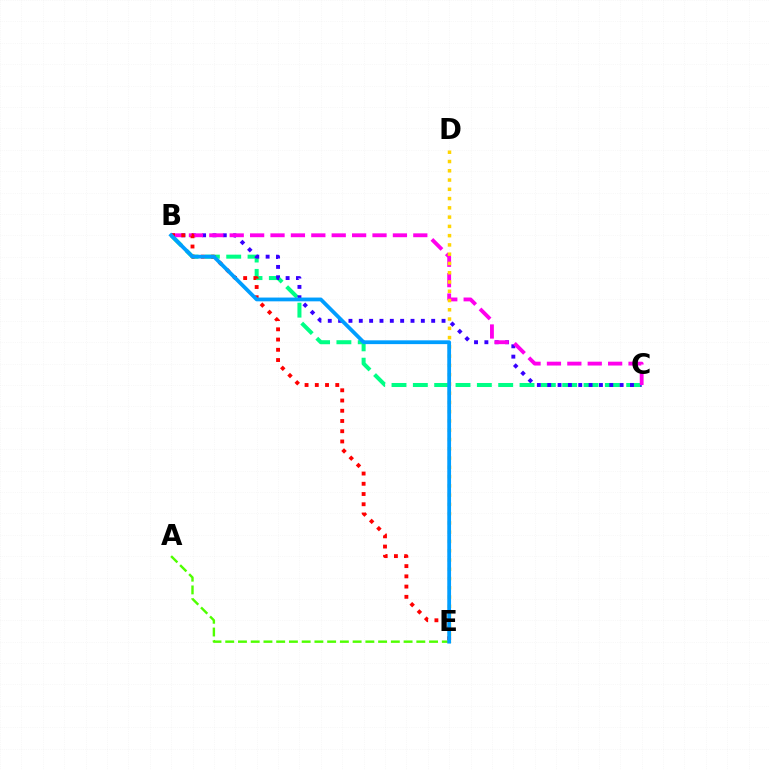{('B', 'C'): [{'color': '#00ff86', 'line_style': 'dashed', 'thickness': 2.9}, {'color': '#3700ff', 'line_style': 'dotted', 'thickness': 2.81}, {'color': '#ff00ed', 'line_style': 'dashed', 'thickness': 2.77}], ('A', 'E'): [{'color': '#4fff00', 'line_style': 'dashed', 'thickness': 1.73}], ('B', 'E'): [{'color': '#ff0000', 'line_style': 'dotted', 'thickness': 2.78}, {'color': '#009eff', 'line_style': 'solid', 'thickness': 2.72}], ('D', 'E'): [{'color': '#ffd500', 'line_style': 'dotted', 'thickness': 2.52}]}